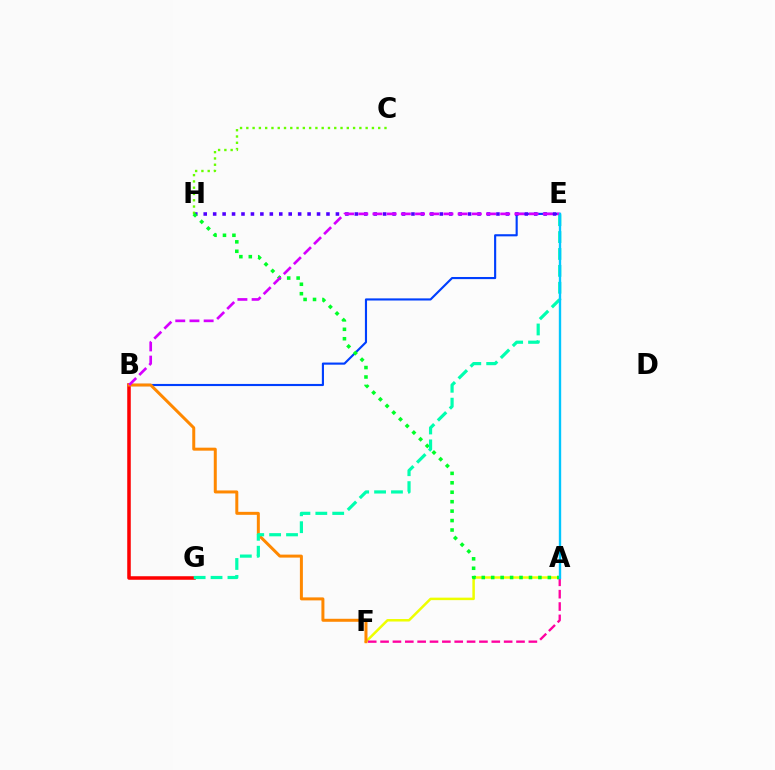{('B', 'E'): [{'color': '#003fff', 'line_style': 'solid', 'thickness': 1.54}, {'color': '#d600ff', 'line_style': 'dashed', 'thickness': 1.93}], ('B', 'G'): [{'color': '#ff0000', 'line_style': 'solid', 'thickness': 2.54}], ('A', 'F'): [{'color': '#eeff00', 'line_style': 'solid', 'thickness': 1.8}, {'color': '#ff00a0', 'line_style': 'dashed', 'thickness': 1.68}], ('E', 'H'): [{'color': '#4f00ff', 'line_style': 'dotted', 'thickness': 2.57}], ('B', 'F'): [{'color': '#ff8800', 'line_style': 'solid', 'thickness': 2.15}], ('C', 'H'): [{'color': '#66ff00', 'line_style': 'dotted', 'thickness': 1.71}], ('A', 'H'): [{'color': '#00ff27', 'line_style': 'dotted', 'thickness': 2.57}], ('E', 'G'): [{'color': '#00ffaf', 'line_style': 'dashed', 'thickness': 2.3}], ('A', 'E'): [{'color': '#00c7ff', 'line_style': 'solid', 'thickness': 1.7}]}